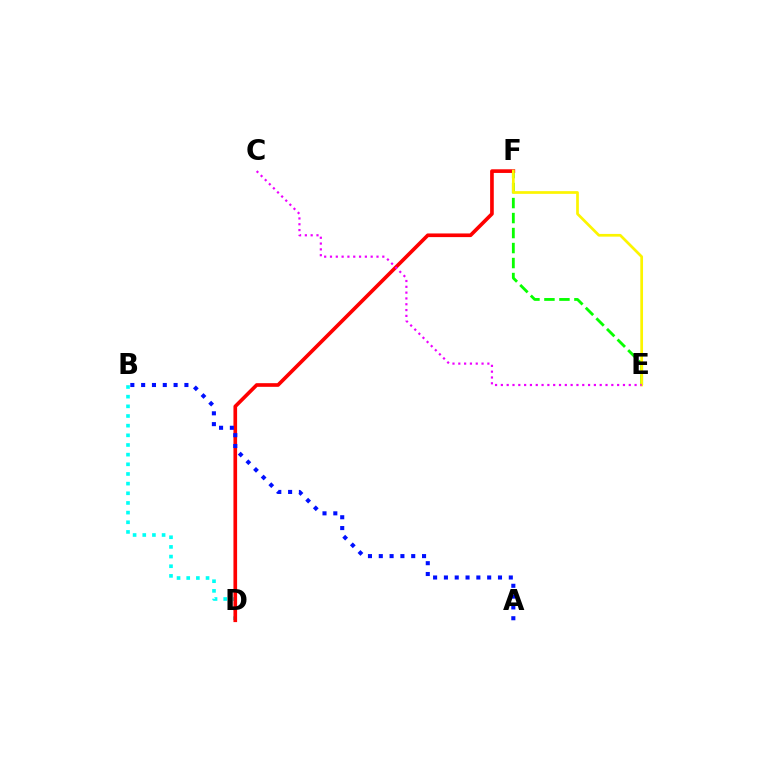{('E', 'F'): [{'color': '#08ff00', 'line_style': 'dashed', 'thickness': 2.04}, {'color': '#fcf500', 'line_style': 'solid', 'thickness': 1.95}], ('B', 'D'): [{'color': '#00fff6', 'line_style': 'dotted', 'thickness': 2.63}], ('D', 'F'): [{'color': '#ff0000', 'line_style': 'solid', 'thickness': 2.63}], ('A', 'B'): [{'color': '#0010ff', 'line_style': 'dotted', 'thickness': 2.94}], ('C', 'E'): [{'color': '#ee00ff', 'line_style': 'dotted', 'thickness': 1.58}]}